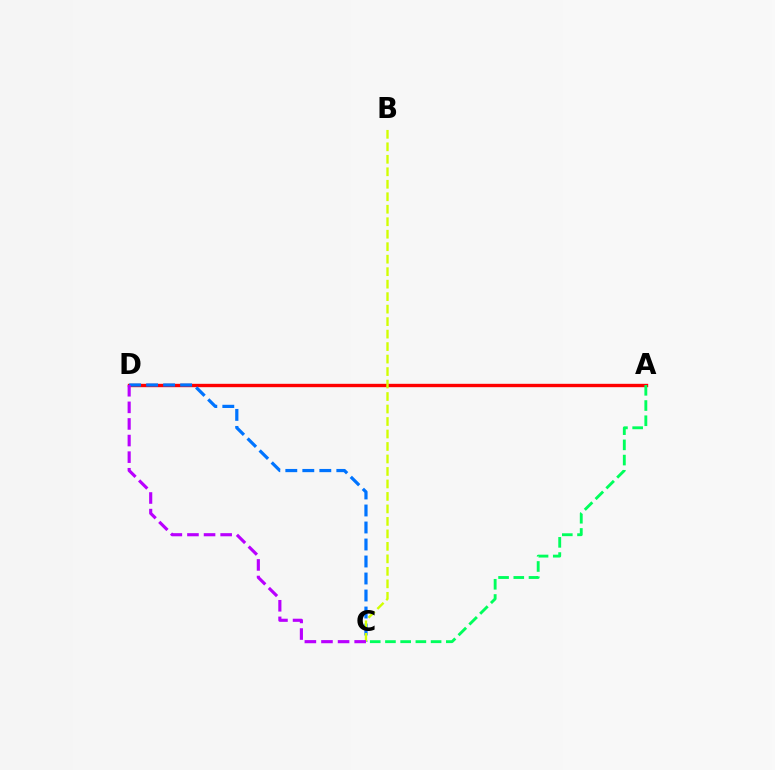{('A', 'D'): [{'color': '#ff0000', 'line_style': 'solid', 'thickness': 2.43}], ('A', 'C'): [{'color': '#00ff5c', 'line_style': 'dashed', 'thickness': 2.07}], ('C', 'D'): [{'color': '#0074ff', 'line_style': 'dashed', 'thickness': 2.31}, {'color': '#b900ff', 'line_style': 'dashed', 'thickness': 2.26}], ('B', 'C'): [{'color': '#d1ff00', 'line_style': 'dashed', 'thickness': 1.7}]}